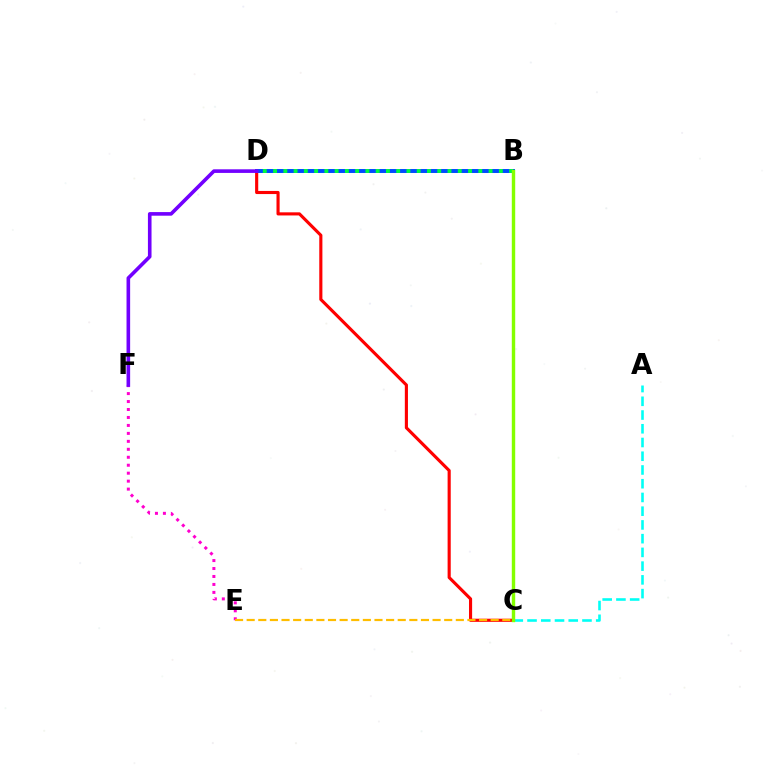{('A', 'C'): [{'color': '#00fff6', 'line_style': 'dashed', 'thickness': 1.87}], ('C', 'D'): [{'color': '#ff0000', 'line_style': 'solid', 'thickness': 2.25}], ('B', 'D'): [{'color': '#004bff', 'line_style': 'solid', 'thickness': 2.84}, {'color': '#00ff39', 'line_style': 'dotted', 'thickness': 2.79}], ('B', 'C'): [{'color': '#84ff00', 'line_style': 'solid', 'thickness': 2.45}], ('E', 'F'): [{'color': '#ff00cf', 'line_style': 'dotted', 'thickness': 2.16}], ('D', 'F'): [{'color': '#7200ff', 'line_style': 'solid', 'thickness': 2.6}], ('C', 'E'): [{'color': '#ffbd00', 'line_style': 'dashed', 'thickness': 1.58}]}